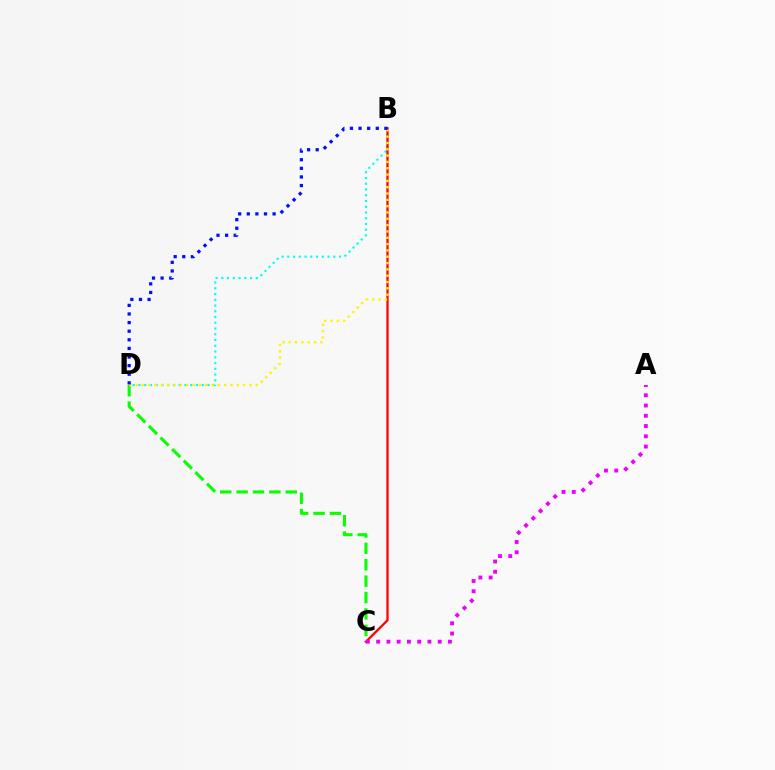{('C', 'D'): [{'color': '#08ff00', 'line_style': 'dashed', 'thickness': 2.23}], ('B', 'D'): [{'color': '#00fff6', 'line_style': 'dotted', 'thickness': 1.56}, {'color': '#fcf500', 'line_style': 'dotted', 'thickness': 1.72}, {'color': '#0010ff', 'line_style': 'dotted', 'thickness': 2.34}], ('B', 'C'): [{'color': '#ff0000', 'line_style': 'solid', 'thickness': 1.62}], ('A', 'C'): [{'color': '#ee00ff', 'line_style': 'dotted', 'thickness': 2.79}]}